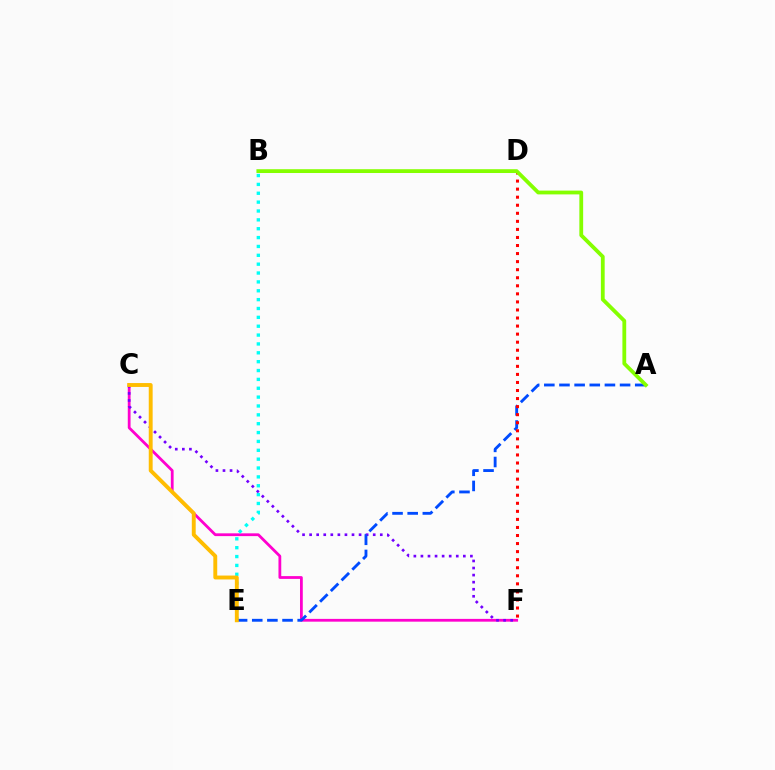{('B', 'D'): [{'color': '#00ff39', 'line_style': 'dashed', 'thickness': 1.92}], ('C', 'F'): [{'color': '#ff00cf', 'line_style': 'solid', 'thickness': 2.0}, {'color': '#7200ff', 'line_style': 'dotted', 'thickness': 1.92}], ('B', 'E'): [{'color': '#00fff6', 'line_style': 'dotted', 'thickness': 2.41}], ('A', 'E'): [{'color': '#004bff', 'line_style': 'dashed', 'thickness': 2.06}], ('D', 'F'): [{'color': '#ff0000', 'line_style': 'dotted', 'thickness': 2.19}], ('A', 'B'): [{'color': '#84ff00', 'line_style': 'solid', 'thickness': 2.73}], ('C', 'E'): [{'color': '#ffbd00', 'line_style': 'solid', 'thickness': 2.8}]}